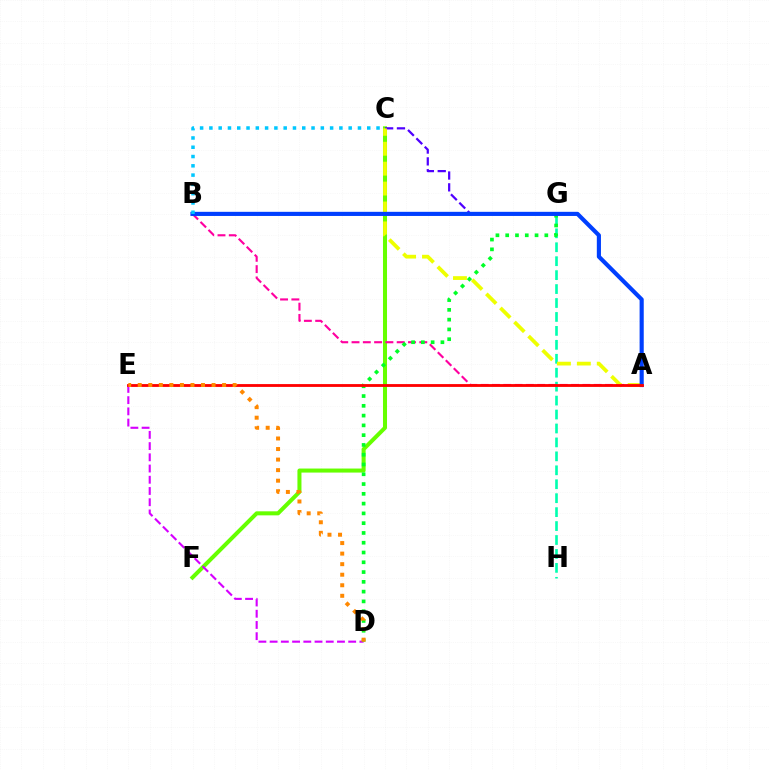{('G', 'H'): [{'color': '#00ffaf', 'line_style': 'dashed', 'thickness': 1.89}], ('C', 'F'): [{'color': '#66ff00', 'line_style': 'solid', 'thickness': 2.9}], ('A', 'B'): [{'color': '#ff00a0', 'line_style': 'dashed', 'thickness': 1.53}, {'color': '#003fff', 'line_style': 'solid', 'thickness': 2.98}], ('C', 'G'): [{'color': '#4f00ff', 'line_style': 'dashed', 'thickness': 1.61}], ('A', 'C'): [{'color': '#eeff00', 'line_style': 'dashed', 'thickness': 2.71}], ('D', 'E'): [{'color': '#d600ff', 'line_style': 'dashed', 'thickness': 1.52}, {'color': '#ff8800', 'line_style': 'dotted', 'thickness': 2.87}], ('D', 'G'): [{'color': '#00ff27', 'line_style': 'dotted', 'thickness': 2.66}], ('B', 'C'): [{'color': '#00c7ff', 'line_style': 'dotted', 'thickness': 2.52}], ('A', 'E'): [{'color': '#ff0000', 'line_style': 'solid', 'thickness': 2.04}]}